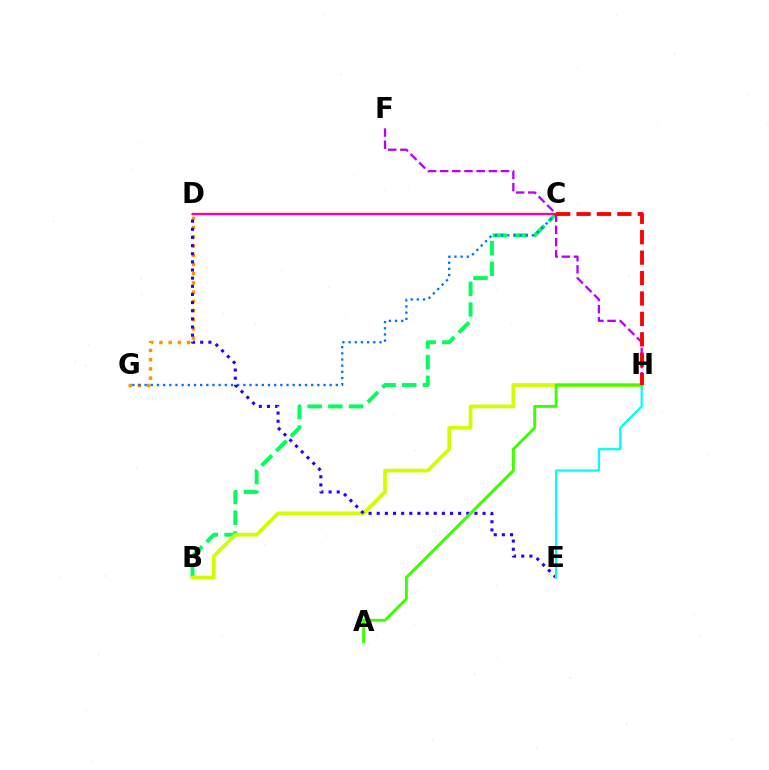{('D', 'G'): [{'color': '#ff9400', 'line_style': 'dotted', 'thickness': 2.5}], ('B', 'C'): [{'color': '#00ff5c', 'line_style': 'dashed', 'thickness': 2.81}], ('C', 'G'): [{'color': '#0074ff', 'line_style': 'dotted', 'thickness': 1.68}], ('B', 'H'): [{'color': '#d1ff00', 'line_style': 'solid', 'thickness': 2.67}], ('D', 'E'): [{'color': '#2500ff', 'line_style': 'dotted', 'thickness': 2.21}], ('E', 'H'): [{'color': '#00fff6', 'line_style': 'solid', 'thickness': 1.62}], ('A', 'H'): [{'color': '#3dff00', 'line_style': 'solid', 'thickness': 2.13}], ('C', 'D'): [{'color': '#ff00ac', 'line_style': 'solid', 'thickness': 1.68}], ('F', 'H'): [{'color': '#b900ff', 'line_style': 'dashed', 'thickness': 1.65}], ('C', 'H'): [{'color': '#ff0000', 'line_style': 'dashed', 'thickness': 2.77}]}